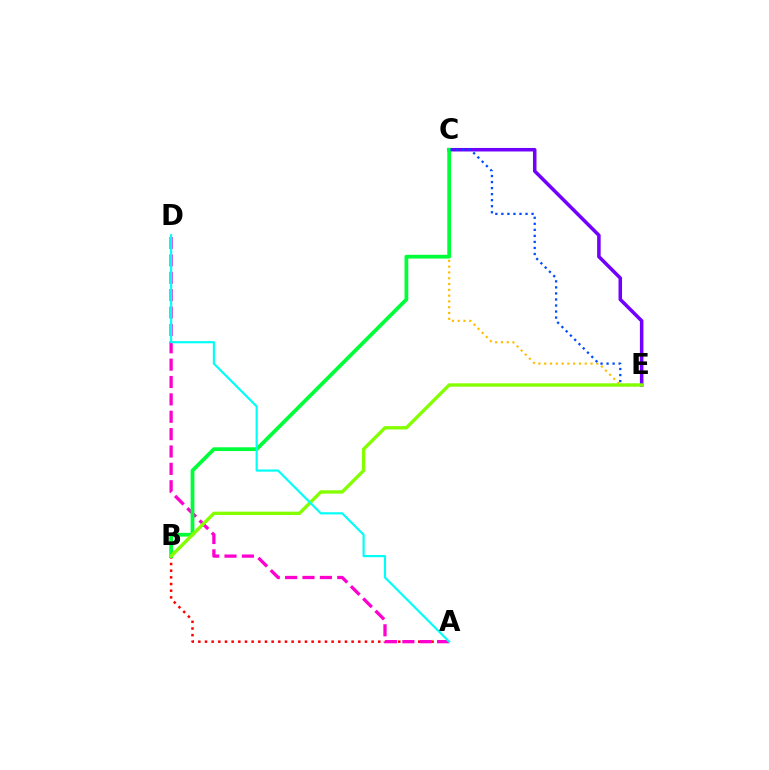{('C', 'E'): [{'color': '#ffbd00', 'line_style': 'dotted', 'thickness': 1.57}, {'color': '#7200ff', 'line_style': 'solid', 'thickness': 2.54}, {'color': '#004bff', 'line_style': 'dotted', 'thickness': 1.64}], ('A', 'B'): [{'color': '#ff0000', 'line_style': 'dotted', 'thickness': 1.81}], ('A', 'D'): [{'color': '#ff00cf', 'line_style': 'dashed', 'thickness': 2.36}, {'color': '#00fff6', 'line_style': 'solid', 'thickness': 1.56}], ('B', 'C'): [{'color': '#00ff39', 'line_style': 'solid', 'thickness': 2.71}], ('B', 'E'): [{'color': '#84ff00', 'line_style': 'solid', 'thickness': 2.42}]}